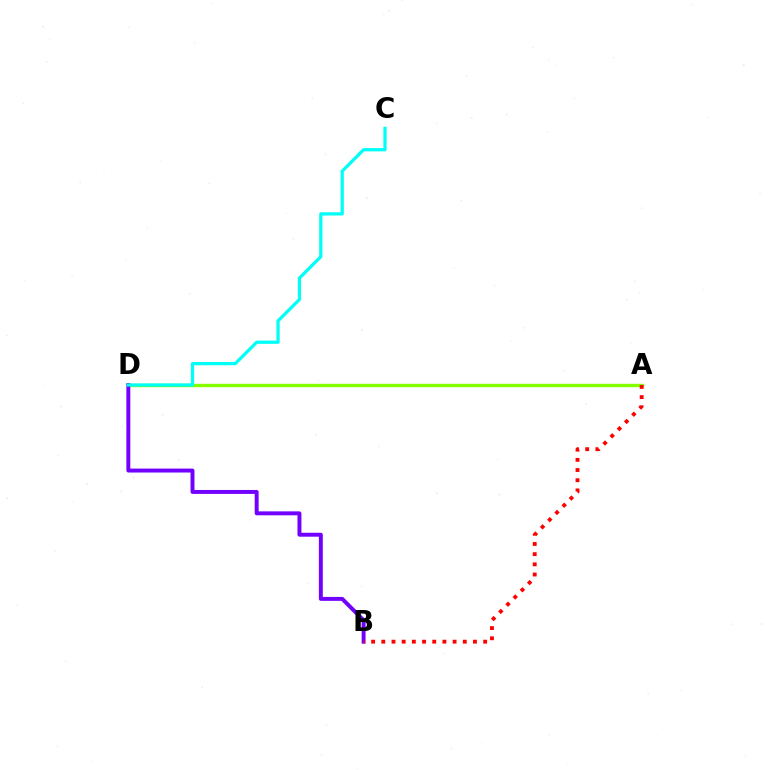{('A', 'D'): [{'color': '#84ff00', 'line_style': 'solid', 'thickness': 2.44}], ('B', 'D'): [{'color': '#7200ff', 'line_style': 'solid', 'thickness': 2.83}], ('A', 'B'): [{'color': '#ff0000', 'line_style': 'dotted', 'thickness': 2.77}], ('C', 'D'): [{'color': '#00fff6', 'line_style': 'solid', 'thickness': 2.33}]}